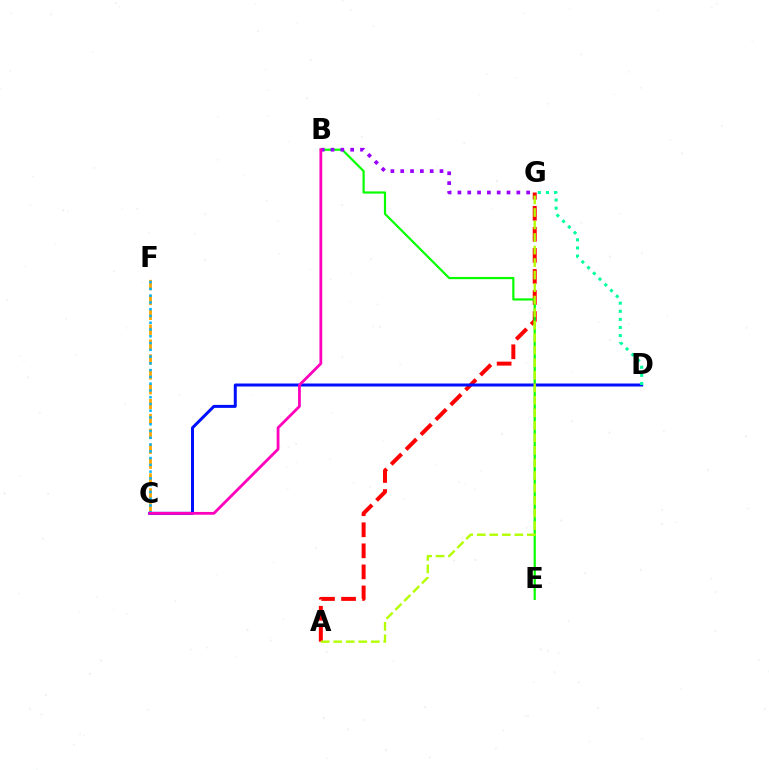{('A', 'G'): [{'color': '#ff0000', 'line_style': 'dashed', 'thickness': 2.86}, {'color': '#b3ff00', 'line_style': 'dashed', 'thickness': 1.7}], ('B', 'E'): [{'color': '#08ff00', 'line_style': 'solid', 'thickness': 1.59}], ('C', 'F'): [{'color': '#ffa500', 'line_style': 'dashed', 'thickness': 2.02}, {'color': '#00b5ff', 'line_style': 'dotted', 'thickness': 1.84}], ('C', 'D'): [{'color': '#0010ff', 'line_style': 'solid', 'thickness': 2.15}], ('D', 'G'): [{'color': '#00ff9d', 'line_style': 'dotted', 'thickness': 2.2}], ('B', 'G'): [{'color': '#9b00ff', 'line_style': 'dotted', 'thickness': 2.67}], ('B', 'C'): [{'color': '#ff00bd', 'line_style': 'solid', 'thickness': 2.0}]}